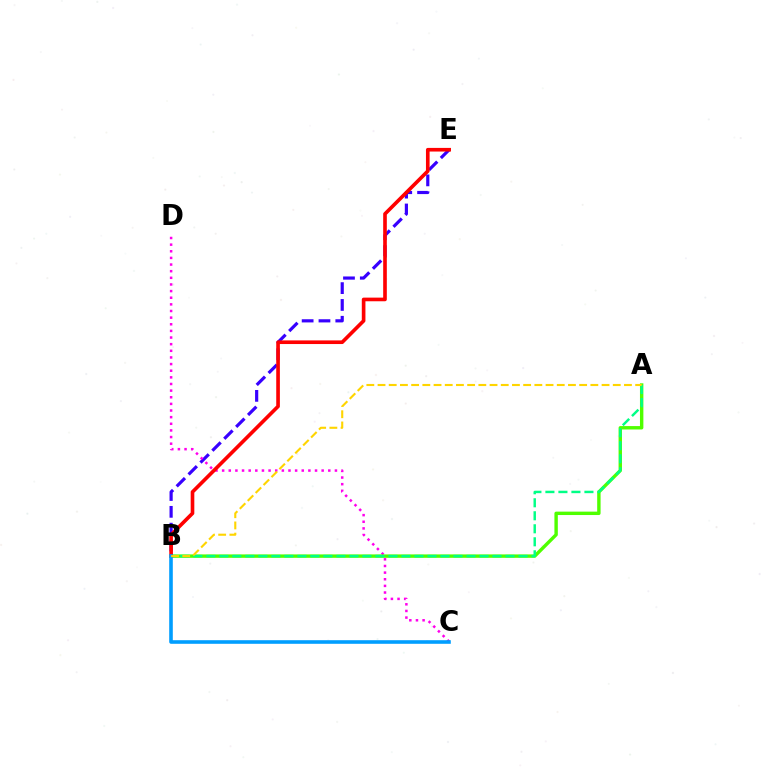{('B', 'E'): [{'color': '#3700ff', 'line_style': 'dashed', 'thickness': 2.29}, {'color': '#ff0000', 'line_style': 'solid', 'thickness': 2.62}], ('C', 'D'): [{'color': '#ff00ed', 'line_style': 'dotted', 'thickness': 1.8}], ('A', 'B'): [{'color': '#4fff00', 'line_style': 'solid', 'thickness': 2.45}, {'color': '#00ff86', 'line_style': 'dashed', 'thickness': 1.77}, {'color': '#ffd500', 'line_style': 'dashed', 'thickness': 1.52}], ('B', 'C'): [{'color': '#009eff', 'line_style': 'solid', 'thickness': 2.59}]}